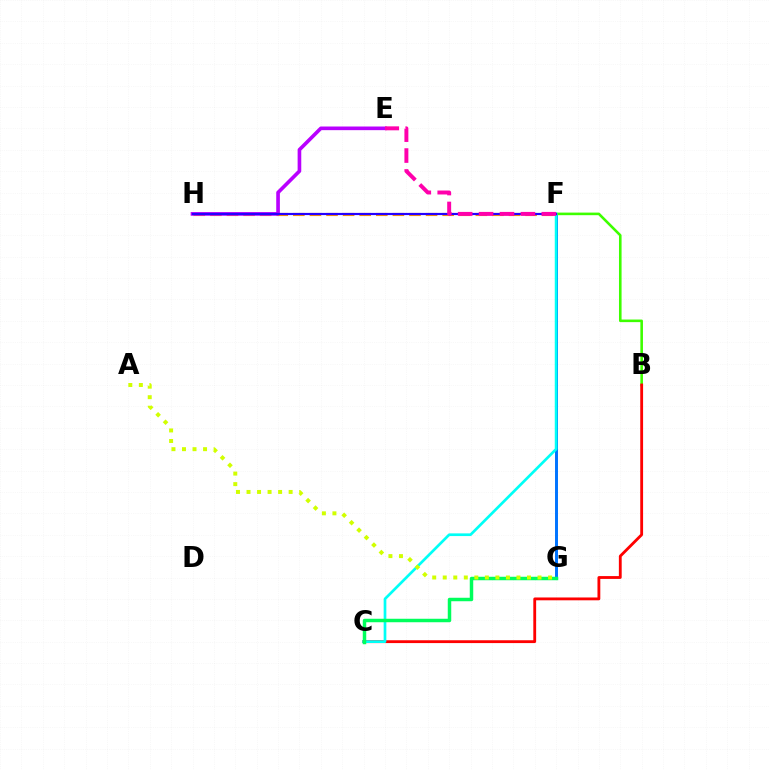{('F', 'H'): [{'color': '#ff9400', 'line_style': 'dashed', 'thickness': 2.25}, {'color': '#2500ff', 'line_style': 'solid', 'thickness': 1.58}], ('F', 'G'): [{'color': '#0074ff', 'line_style': 'solid', 'thickness': 2.13}], ('B', 'F'): [{'color': '#3dff00', 'line_style': 'solid', 'thickness': 1.86}], ('E', 'H'): [{'color': '#b900ff', 'line_style': 'solid', 'thickness': 2.62}], ('B', 'C'): [{'color': '#ff0000', 'line_style': 'solid', 'thickness': 2.04}], ('C', 'F'): [{'color': '#00fff6', 'line_style': 'solid', 'thickness': 1.94}], ('E', 'F'): [{'color': '#ff00ac', 'line_style': 'dashed', 'thickness': 2.84}], ('C', 'G'): [{'color': '#00ff5c', 'line_style': 'solid', 'thickness': 2.5}], ('A', 'G'): [{'color': '#d1ff00', 'line_style': 'dotted', 'thickness': 2.86}]}